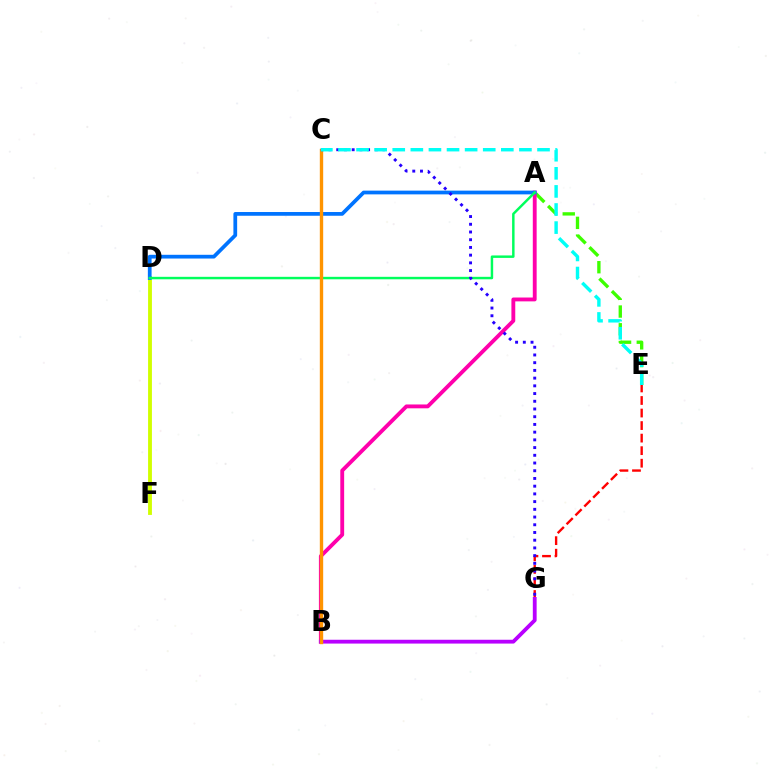{('A', 'E'): [{'color': '#3dff00', 'line_style': 'dashed', 'thickness': 2.41}], ('D', 'F'): [{'color': '#d1ff00', 'line_style': 'solid', 'thickness': 2.77}], ('E', 'G'): [{'color': '#ff0000', 'line_style': 'dashed', 'thickness': 1.7}], ('A', 'B'): [{'color': '#ff00ac', 'line_style': 'solid', 'thickness': 2.77}], ('B', 'G'): [{'color': '#b900ff', 'line_style': 'solid', 'thickness': 2.75}], ('A', 'D'): [{'color': '#0074ff', 'line_style': 'solid', 'thickness': 2.69}, {'color': '#00ff5c', 'line_style': 'solid', 'thickness': 1.77}], ('B', 'C'): [{'color': '#ff9400', 'line_style': 'solid', 'thickness': 2.42}], ('C', 'G'): [{'color': '#2500ff', 'line_style': 'dotted', 'thickness': 2.1}], ('C', 'E'): [{'color': '#00fff6', 'line_style': 'dashed', 'thickness': 2.46}]}